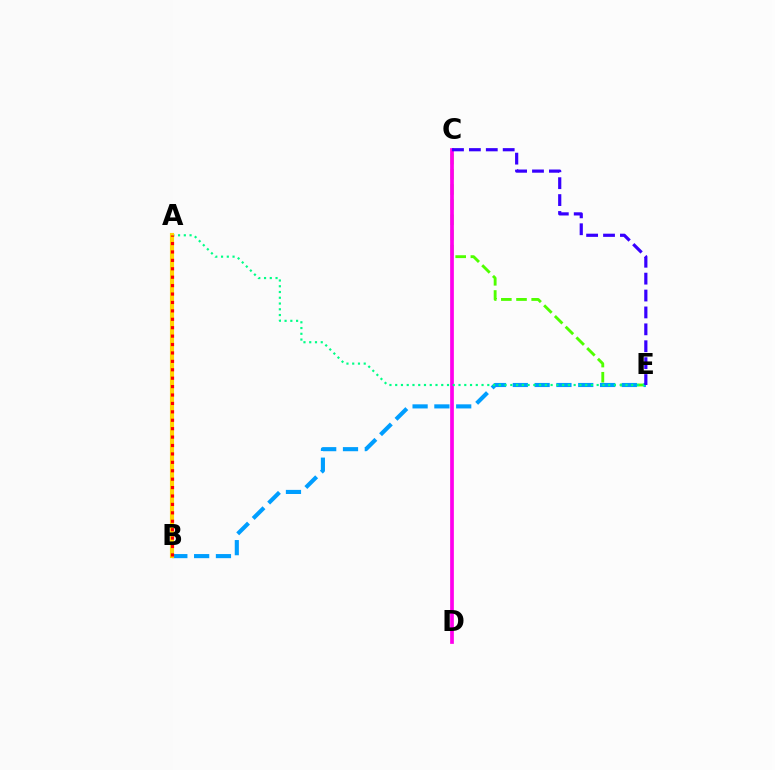{('C', 'E'): [{'color': '#4fff00', 'line_style': 'dashed', 'thickness': 2.06}, {'color': '#3700ff', 'line_style': 'dashed', 'thickness': 2.3}], ('B', 'E'): [{'color': '#009eff', 'line_style': 'dashed', 'thickness': 2.96}], ('C', 'D'): [{'color': '#ff00ed', 'line_style': 'solid', 'thickness': 2.68}], ('A', 'E'): [{'color': '#00ff86', 'line_style': 'dotted', 'thickness': 1.56}], ('A', 'B'): [{'color': '#ffd500', 'line_style': 'solid', 'thickness': 2.97}, {'color': '#ff0000', 'line_style': 'dotted', 'thickness': 2.29}]}